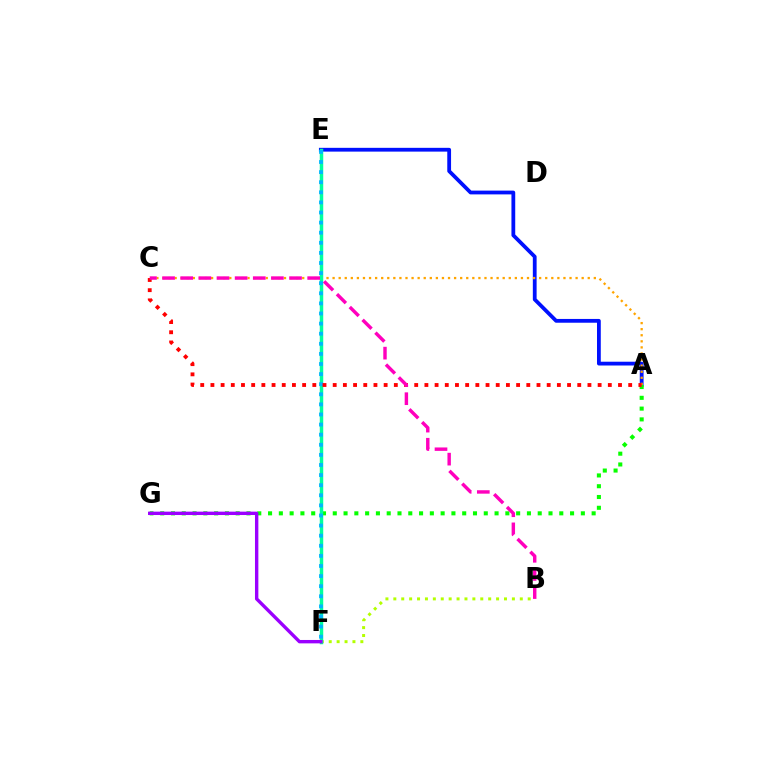{('A', 'E'): [{'color': '#0010ff', 'line_style': 'solid', 'thickness': 2.72}], ('B', 'F'): [{'color': '#b3ff00', 'line_style': 'dotted', 'thickness': 2.15}], ('A', 'C'): [{'color': '#ffa500', 'line_style': 'dotted', 'thickness': 1.65}, {'color': '#ff0000', 'line_style': 'dotted', 'thickness': 2.77}], ('A', 'G'): [{'color': '#08ff00', 'line_style': 'dotted', 'thickness': 2.93}], ('E', 'F'): [{'color': '#00ff9d', 'line_style': 'solid', 'thickness': 2.5}, {'color': '#00b5ff', 'line_style': 'dotted', 'thickness': 2.74}], ('F', 'G'): [{'color': '#9b00ff', 'line_style': 'solid', 'thickness': 2.44}], ('B', 'C'): [{'color': '#ff00bd', 'line_style': 'dashed', 'thickness': 2.46}]}